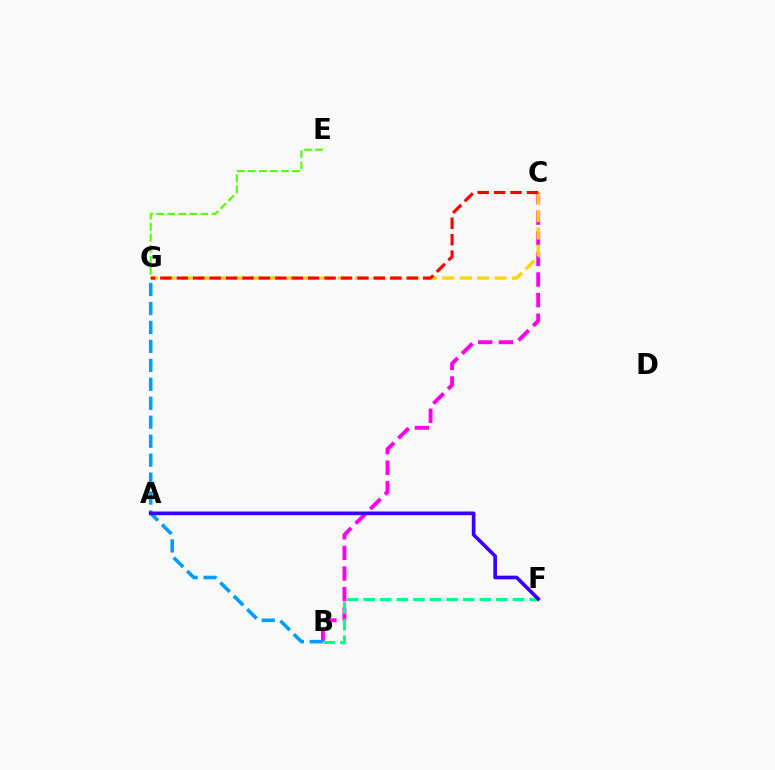{('B', 'C'): [{'color': '#ff00ed', 'line_style': 'dashed', 'thickness': 2.8}], ('C', 'G'): [{'color': '#ffd500', 'line_style': 'dashed', 'thickness': 2.37}, {'color': '#ff0000', 'line_style': 'dashed', 'thickness': 2.23}], ('E', 'G'): [{'color': '#4fff00', 'line_style': 'dashed', 'thickness': 1.51}], ('B', 'G'): [{'color': '#009eff', 'line_style': 'dashed', 'thickness': 2.57}], ('B', 'F'): [{'color': '#00ff86', 'line_style': 'dashed', 'thickness': 2.25}], ('A', 'F'): [{'color': '#3700ff', 'line_style': 'solid', 'thickness': 2.63}]}